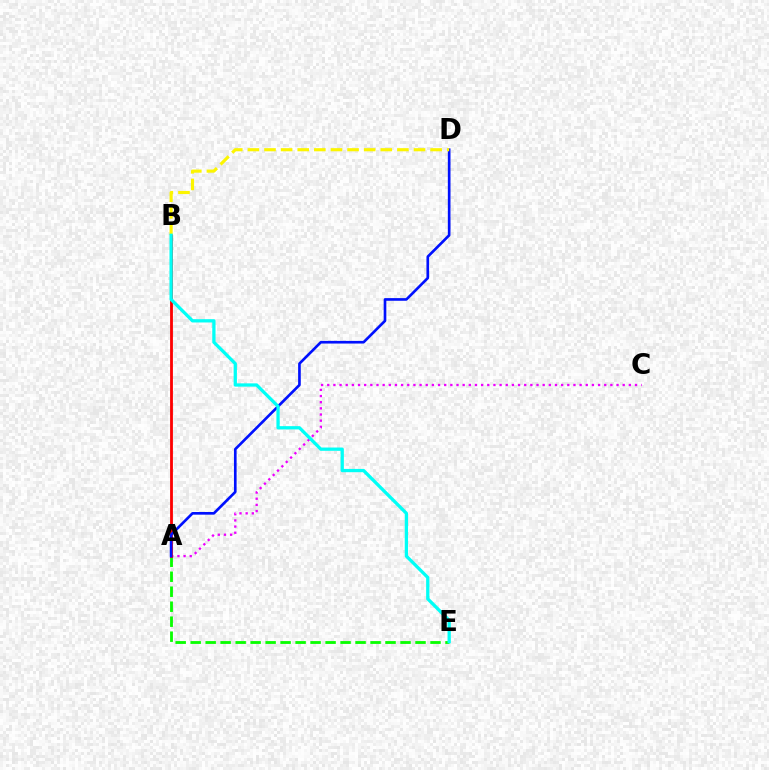{('A', 'E'): [{'color': '#08ff00', 'line_style': 'dashed', 'thickness': 2.04}], ('A', 'C'): [{'color': '#ee00ff', 'line_style': 'dotted', 'thickness': 1.67}], ('A', 'B'): [{'color': '#ff0000', 'line_style': 'solid', 'thickness': 2.03}], ('A', 'D'): [{'color': '#0010ff', 'line_style': 'solid', 'thickness': 1.91}], ('B', 'D'): [{'color': '#fcf500', 'line_style': 'dashed', 'thickness': 2.26}], ('B', 'E'): [{'color': '#00fff6', 'line_style': 'solid', 'thickness': 2.36}]}